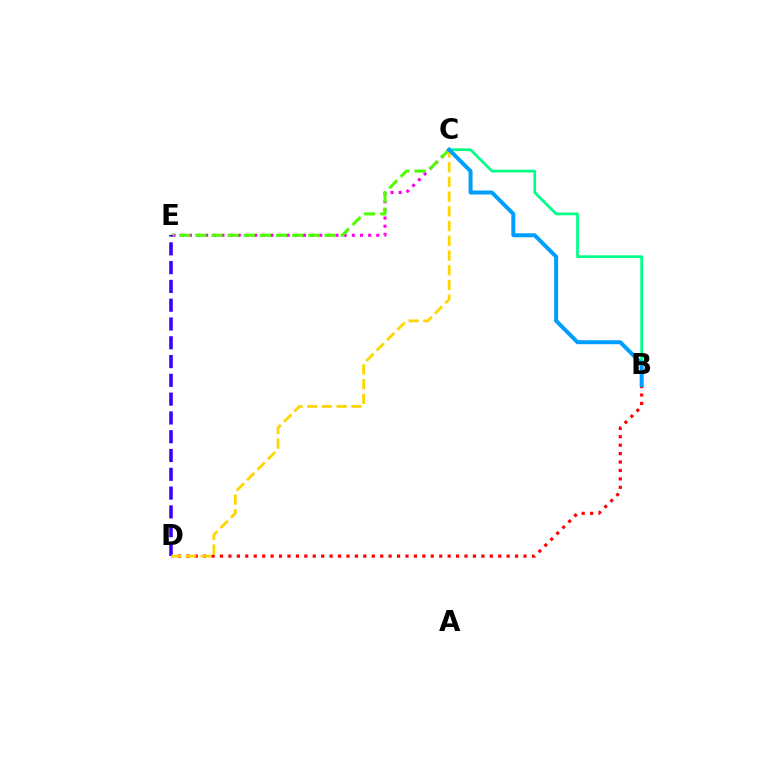{('B', 'D'): [{'color': '#ff0000', 'line_style': 'dotted', 'thickness': 2.29}], ('C', 'E'): [{'color': '#ff00ed', 'line_style': 'dotted', 'thickness': 2.21}, {'color': '#4fff00', 'line_style': 'dashed', 'thickness': 2.19}], ('B', 'C'): [{'color': '#00ff86', 'line_style': 'solid', 'thickness': 1.96}, {'color': '#009eff', 'line_style': 'solid', 'thickness': 2.87}], ('D', 'E'): [{'color': '#3700ff', 'line_style': 'dashed', 'thickness': 2.55}], ('C', 'D'): [{'color': '#ffd500', 'line_style': 'dashed', 'thickness': 2.0}]}